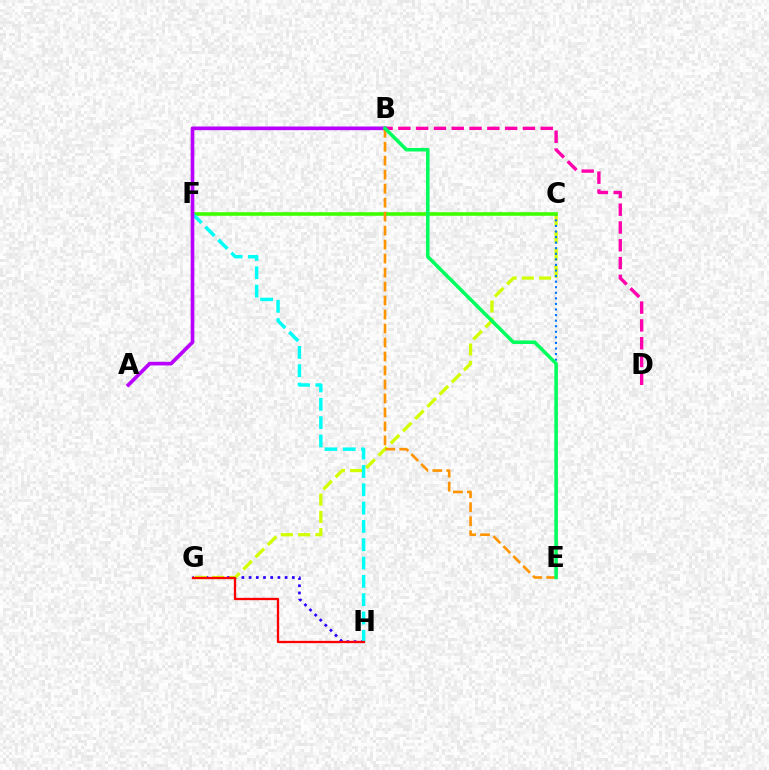{('G', 'H'): [{'color': '#2500ff', 'line_style': 'dotted', 'thickness': 1.96}, {'color': '#ff0000', 'line_style': 'solid', 'thickness': 1.65}], ('C', 'G'): [{'color': '#d1ff00', 'line_style': 'dashed', 'thickness': 2.35}], ('C', 'E'): [{'color': '#0074ff', 'line_style': 'dotted', 'thickness': 1.51}], ('C', 'F'): [{'color': '#3dff00', 'line_style': 'solid', 'thickness': 2.58}], ('B', 'D'): [{'color': '#ff00ac', 'line_style': 'dashed', 'thickness': 2.42}], ('F', 'H'): [{'color': '#00fff6', 'line_style': 'dashed', 'thickness': 2.49}], ('A', 'B'): [{'color': '#b900ff', 'line_style': 'solid', 'thickness': 2.64}], ('B', 'E'): [{'color': '#ff9400', 'line_style': 'dashed', 'thickness': 1.9}, {'color': '#00ff5c', 'line_style': 'solid', 'thickness': 2.54}]}